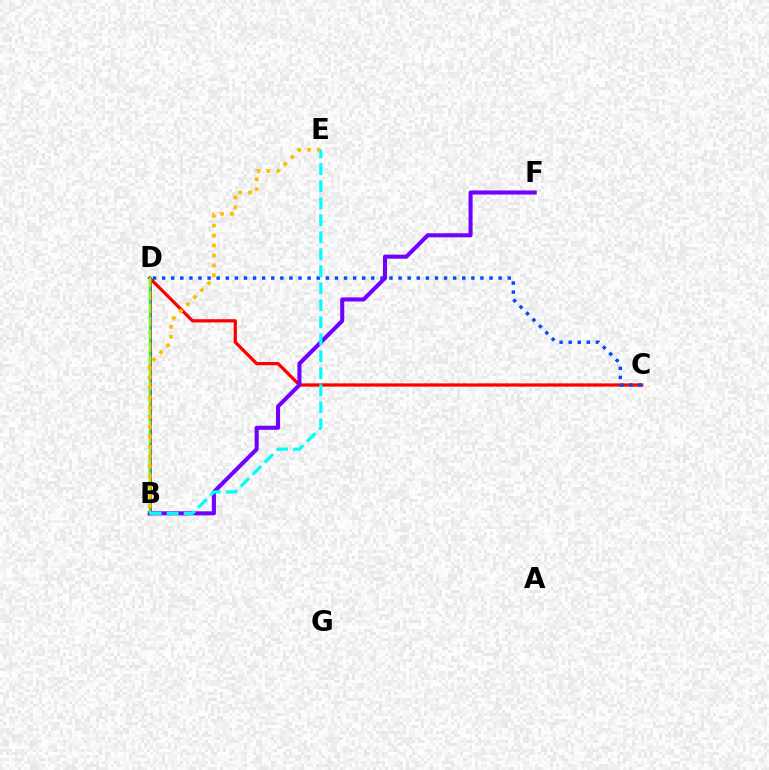{('C', 'D'): [{'color': '#ff0000', 'line_style': 'solid', 'thickness': 2.34}, {'color': '#004bff', 'line_style': 'dotted', 'thickness': 2.47}], ('B', 'D'): [{'color': '#ff00cf', 'line_style': 'solid', 'thickness': 2.15}, {'color': '#00ff39', 'line_style': 'solid', 'thickness': 1.66}, {'color': '#84ff00', 'line_style': 'dashed', 'thickness': 1.76}], ('B', 'F'): [{'color': '#7200ff', 'line_style': 'solid', 'thickness': 2.93}], ('B', 'E'): [{'color': '#ffbd00', 'line_style': 'dotted', 'thickness': 2.69}, {'color': '#00fff6', 'line_style': 'dashed', 'thickness': 2.31}]}